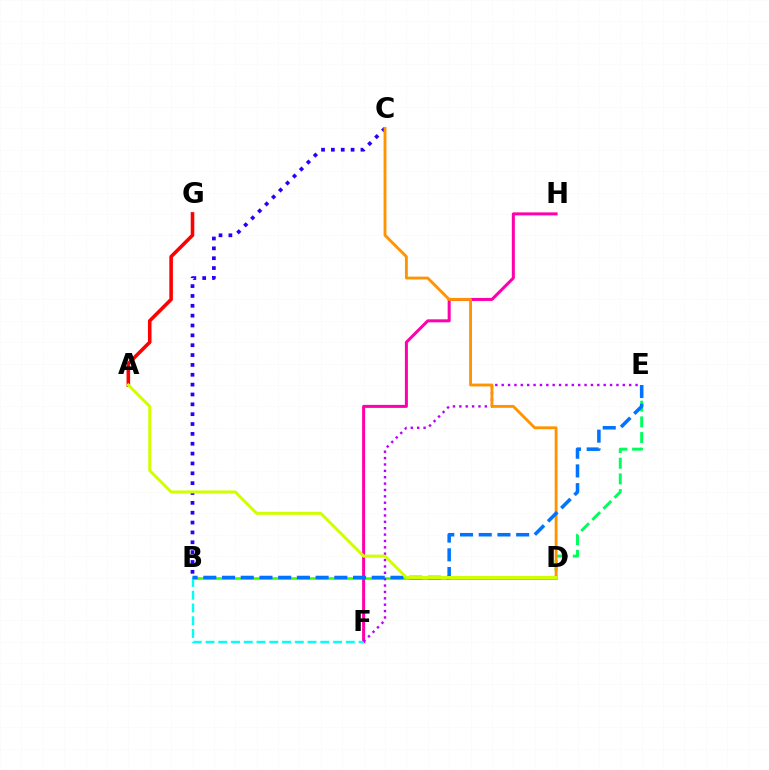{('D', 'E'): [{'color': '#00ff5c', 'line_style': 'dashed', 'thickness': 2.13}], ('B', 'D'): [{'color': '#3dff00', 'line_style': 'solid', 'thickness': 1.88}], ('F', 'H'): [{'color': '#ff00ac', 'line_style': 'solid', 'thickness': 2.17}], ('B', 'F'): [{'color': '#00fff6', 'line_style': 'dashed', 'thickness': 1.73}], ('E', 'F'): [{'color': '#b900ff', 'line_style': 'dotted', 'thickness': 1.73}], ('A', 'G'): [{'color': '#ff0000', 'line_style': 'solid', 'thickness': 2.58}], ('B', 'C'): [{'color': '#2500ff', 'line_style': 'dotted', 'thickness': 2.68}], ('C', 'D'): [{'color': '#ff9400', 'line_style': 'solid', 'thickness': 2.06}], ('B', 'E'): [{'color': '#0074ff', 'line_style': 'dashed', 'thickness': 2.54}], ('A', 'D'): [{'color': '#d1ff00', 'line_style': 'solid', 'thickness': 2.15}]}